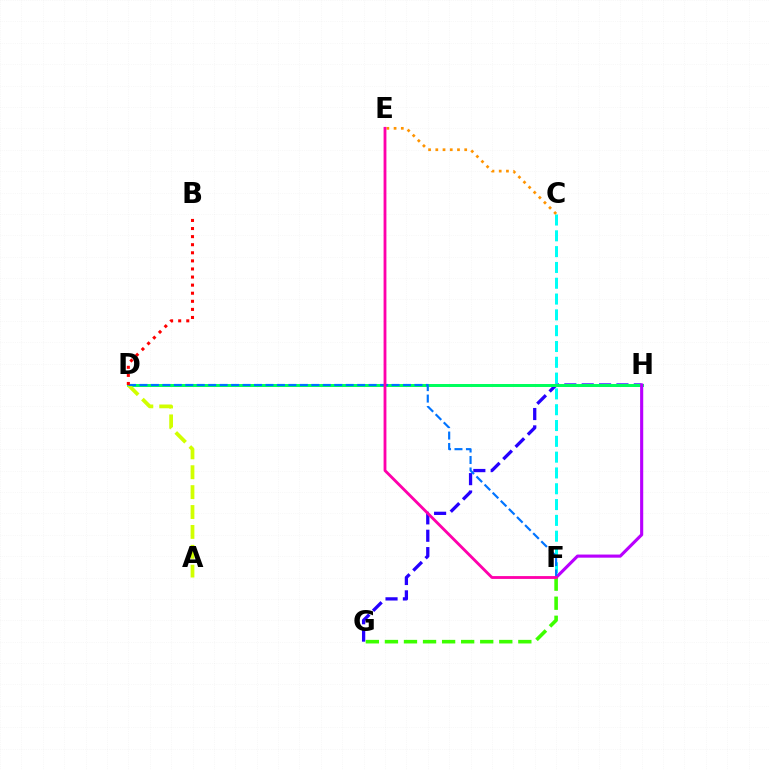{('G', 'H'): [{'color': '#2500ff', 'line_style': 'dashed', 'thickness': 2.36}], ('D', 'H'): [{'color': '#00ff5c', 'line_style': 'solid', 'thickness': 2.15}], ('C', 'F'): [{'color': '#00fff6', 'line_style': 'dashed', 'thickness': 2.15}], ('F', 'H'): [{'color': '#b900ff', 'line_style': 'solid', 'thickness': 2.25}], ('A', 'D'): [{'color': '#d1ff00', 'line_style': 'dashed', 'thickness': 2.7}], ('F', 'G'): [{'color': '#3dff00', 'line_style': 'dashed', 'thickness': 2.59}], ('D', 'F'): [{'color': '#0074ff', 'line_style': 'dashed', 'thickness': 1.56}], ('B', 'D'): [{'color': '#ff0000', 'line_style': 'dotted', 'thickness': 2.2}], ('C', 'E'): [{'color': '#ff9400', 'line_style': 'dotted', 'thickness': 1.96}], ('E', 'F'): [{'color': '#ff00ac', 'line_style': 'solid', 'thickness': 2.04}]}